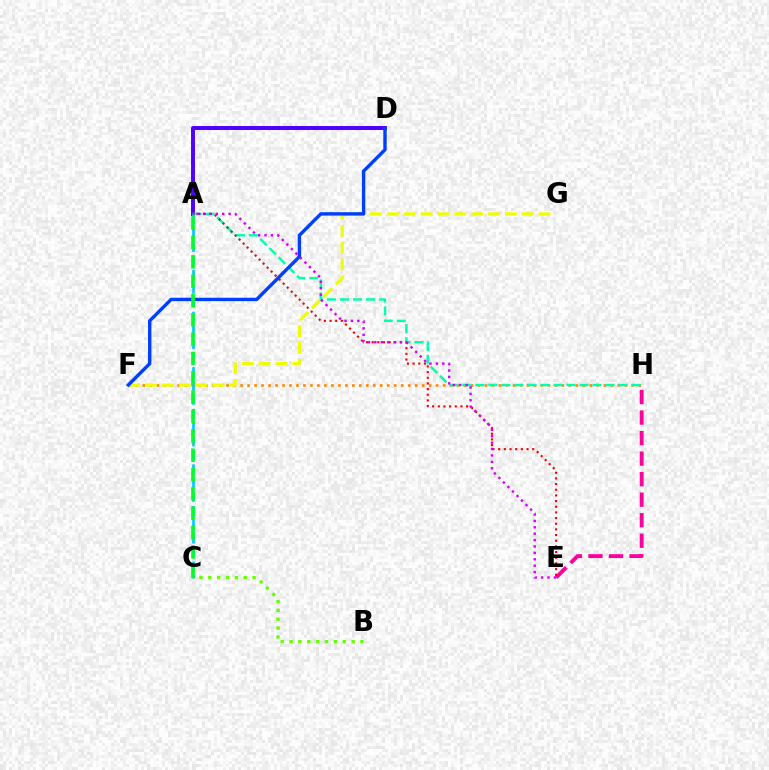{('E', 'H'): [{'color': '#ff00a0', 'line_style': 'dashed', 'thickness': 2.79}], ('B', 'C'): [{'color': '#66ff00', 'line_style': 'dotted', 'thickness': 2.41}], ('F', 'H'): [{'color': '#ff8800', 'line_style': 'dotted', 'thickness': 1.9}], ('A', 'D'): [{'color': '#4f00ff', 'line_style': 'solid', 'thickness': 2.85}], ('F', 'G'): [{'color': '#eeff00', 'line_style': 'dashed', 'thickness': 2.29}], ('A', 'H'): [{'color': '#00ffaf', 'line_style': 'dashed', 'thickness': 1.77}], ('A', 'E'): [{'color': '#ff0000', 'line_style': 'dotted', 'thickness': 1.54}, {'color': '#d600ff', 'line_style': 'dotted', 'thickness': 1.74}], ('A', 'C'): [{'color': '#00c7ff', 'line_style': 'dashed', 'thickness': 1.89}, {'color': '#00ff27', 'line_style': 'dashed', 'thickness': 2.63}], ('D', 'F'): [{'color': '#003fff', 'line_style': 'solid', 'thickness': 2.45}]}